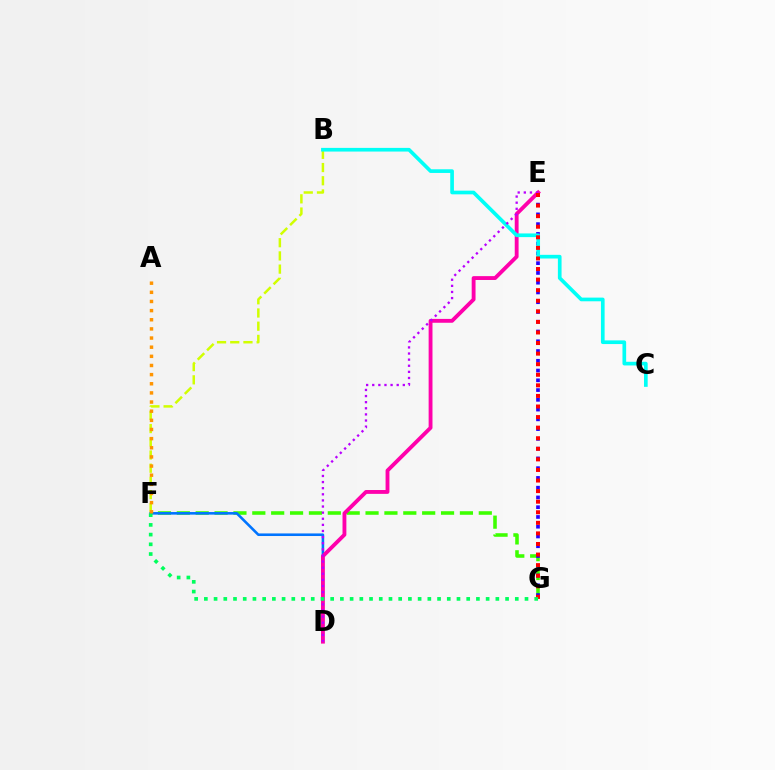{('B', 'F'): [{'color': '#d1ff00', 'line_style': 'dashed', 'thickness': 1.79}], ('F', 'G'): [{'color': '#3dff00', 'line_style': 'dashed', 'thickness': 2.56}, {'color': '#00ff5c', 'line_style': 'dotted', 'thickness': 2.64}], ('E', 'G'): [{'color': '#2500ff', 'line_style': 'dotted', 'thickness': 2.65}, {'color': '#ff0000', 'line_style': 'dotted', 'thickness': 2.87}], ('D', 'F'): [{'color': '#0074ff', 'line_style': 'solid', 'thickness': 1.86}], ('D', 'E'): [{'color': '#ff00ac', 'line_style': 'solid', 'thickness': 2.77}, {'color': '#b900ff', 'line_style': 'dotted', 'thickness': 1.66}], ('B', 'C'): [{'color': '#00fff6', 'line_style': 'solid', 'thickness': 2.64}], ('A', 'F'): [{'color': '#ff9400', 'line_style': 'dotted', 'thickness': 2.48}]}